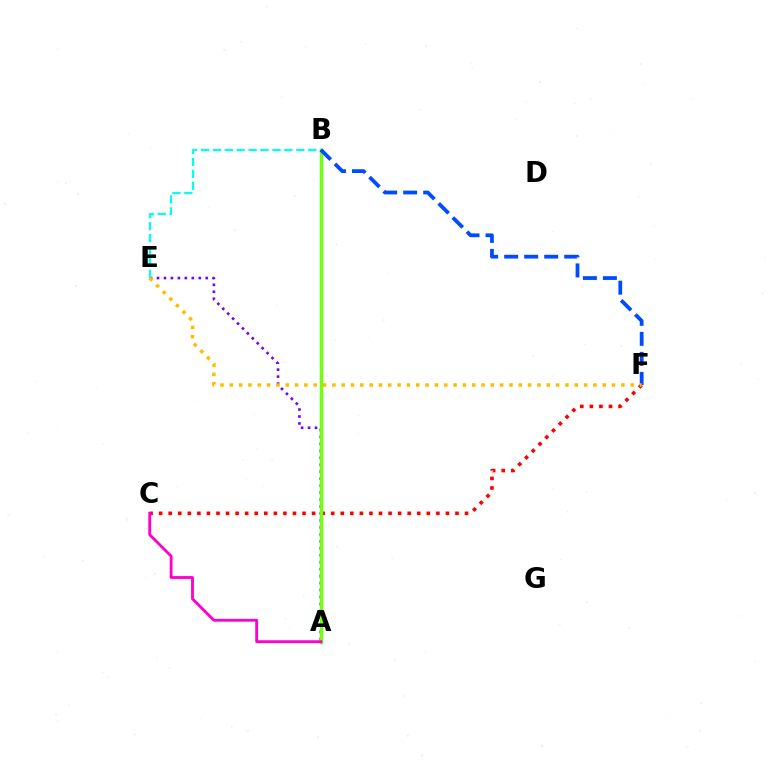{('A', 'E'): [{'color': '#7200ff', 'line_style': 'dotted', 'thickness': 1.89}], ('B', 'E'): [{'color': '#00fff6', 'line_style': 'dashed', 'thickness': 1.62}], ('C', 'F'): [{'color': '#ff0000', 'line_style': 'dotted', 'thickness': 2.6}], ('A', 'B'): [{'color': '#00ff39', 'line_style': 'solid', 'thickness': 2.47}, {'color': '#84ff00', 'line_style': 'solid', 'thickness': 1.95}], ('B', 'F'): [{'color': '#004bff', 'line_style': 'dashed', 'thickness': 2.72}], ('E', 'F'): [{'color': '#ffbd00', 'line_style': 'dotted', 'thickness': 2.53}], ('A', 'C'): [{'color': '#ff00cf', 'line_style': 'solid', 'thickness': 2.05}]}